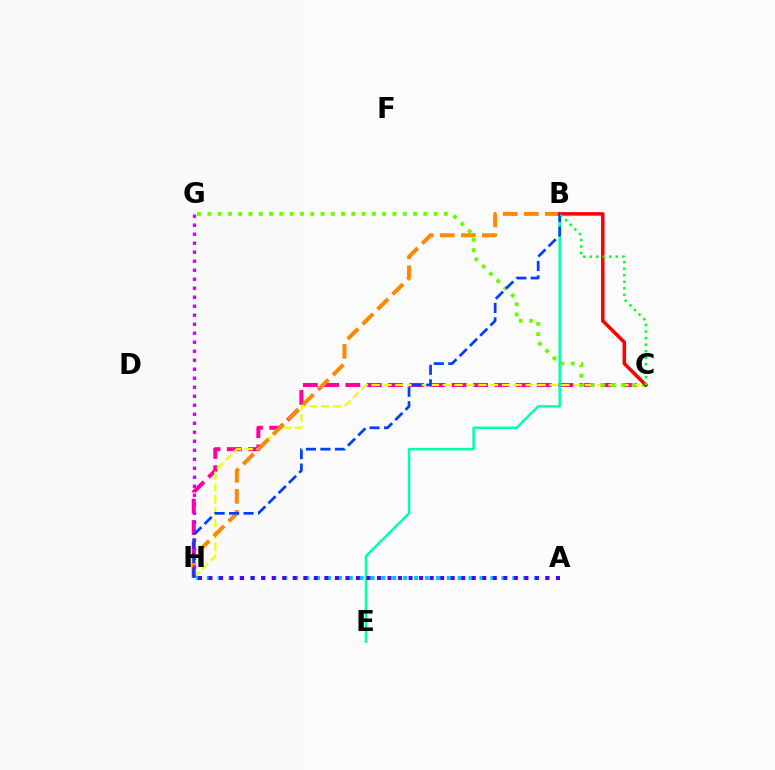{('C', 'H'): [{'color': '#ff00a0', 'line_style': 'dashed', 'thickness': 2.89}, {'color': '#eeff00', 'line_style': 'dashed', 'thickness': 1.61}], ('B', 'E'): [{'color': '#00ffaf', 'line_style': 'solid', 'thickness': 1.81}], ('C', 'G'): [{'color': '#66ff00', 'line_style': 'dotted', 'thickness': 2.79}], ('B', 'H'): [{'color': '#ff8800', 'line_style': 'dashed', 'thickness': 2.86}, {'color': '#003fff', 'line_style': 'dashed', 'thickness': 1.97}], ('G', 'H'): [{'color': '#d600ff', 'line_style': 'dotted', 'thickness': 2.45}], ('B', 'C'): [{'color': '#ff0000', 'line_style': 'solid', 'thickness': 2.54}, {'color': '#00ff27', 'line_style': 'dotted', 'thickness': 1.77}], ('A', 'H'): [{'color': '#00c7ff', 'line_style': 'dotted', 'thickness': 2.96}, {'color': '#4f00ff', 'line_style': 'dotted', 'thickness': 2.86}]}